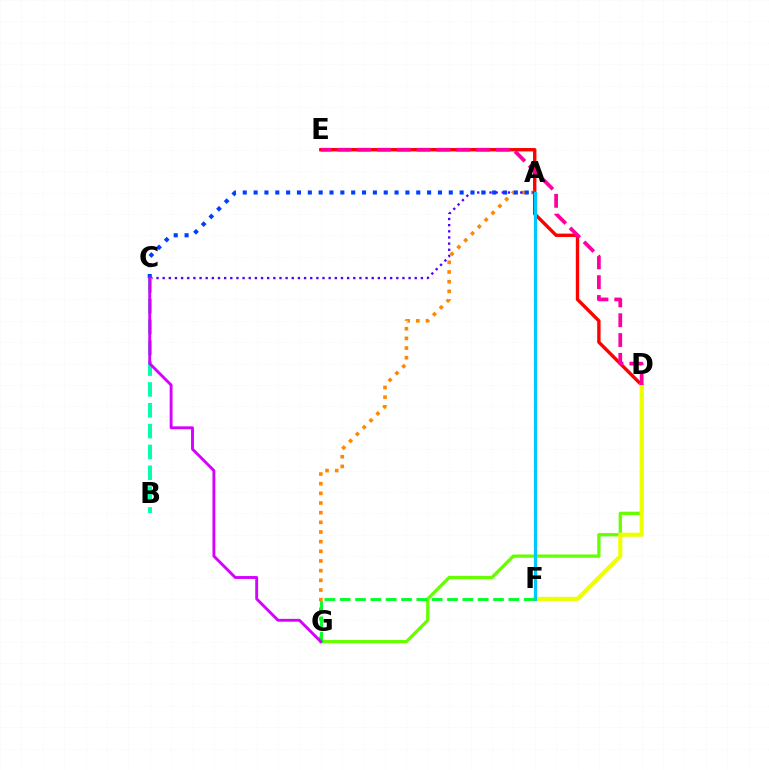{('D', 'G'): [{'color': '#66ff00', 'line_style': 'solid', 'thickness': 2.36}], ('D', 'E'): [{'color': '#ff0000', 'line_style': 'solid', 'thickness': 2.44}, {'color': '#ff00a0', 'line_style': 'dashed', 'thickness': 2.69}], ('D', 'F'): [{'color': '#eeff00', 'line_style': 'solid', 'thickness': 2.97}], ('A', 'G'): [{'color': '#ff8800', 'line_style': 'dotted', 'thickness': 2.63}], ('A', 'C'): [{'color': '#4f00ff', 'line_style': 'dotted', 'thickness': 1.67}, {'color': '#003fff', 'line_style': 'dotted', 'thickness': 2.95}], ('A', 'F'): [{'color': '#00c7ff', 'line_style': 'solid', 'thickness': 2.27}], ('F', 'G'): [{'color': '#00ff27', 'line_style': 'dashed', 'thickness': 2.08}], ('B', 'C'): [{'color': '#00ffaf', 'line_style': 'dashed', 'thickness': 2.83}], ('C', 'G'): [{'color': '#d600ff', 'line_style': 'solid', 'thickness': 2.07}]}